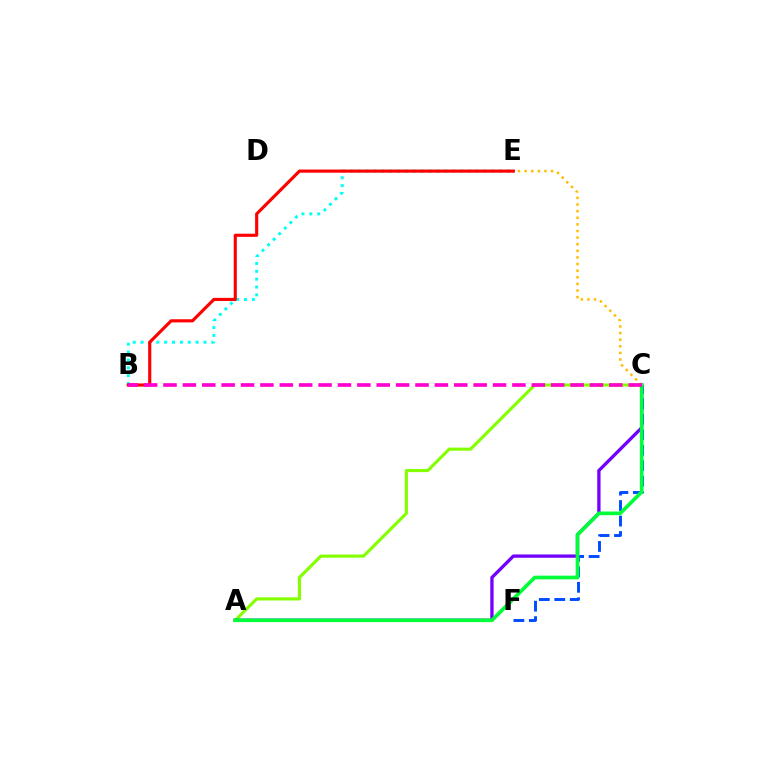{('C', 'F'): [{'color': '#004bff', 'line_style': 'dashed', 'thickness': 2.1}], ('A', 'C'): [{'color': '#84ff00', 'line_style': 'solid', 'thickness': 2.25}, {'color': '#7200ff', 'line_style': 'solid', 'thickness': 2.38}, {'color': '#00ff39', 'line_style': 'solid', 'thickness': 2.63}], ('C', 'E'): [{'color': '#ffbd00', 'line_style': 'dotted', 'thickness': 1.8}], ('B', 'E'): [{'color': '#00fff6', 'line_style': 'dotted', 'thickness': 2.14}, {'color': '#ff0000', 'line_style': 'solid', 'thickness': 2.26}], ('B', 'C'): [{'color': '#ff00cf', 'line_style': 'dashed', 'thickness': 2.63}]}